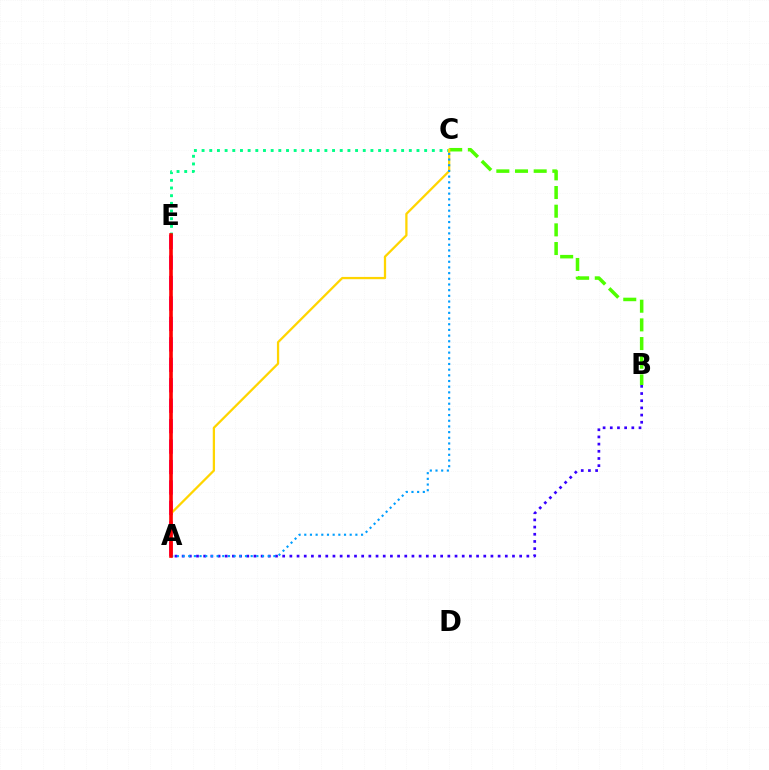{('A', 'B'): [{'color': '#3700ff', 'line_style': 'dotted', 'thickness': 1.95}], ('C', 'E'): [{'color': '#00ff86', 'line_style': 'dotted', 'thickness': 2.09}], ('B', 'C'): [{'color': '#4fff00', 'line_style': 'dashed', 'thickness': 2.54}], ('A', 'E'): [{'color': '#ff00ed', 'line_style': 'dashed', 'thickness': 2.78}, {'color': '#ff0000', 'line_style': 'solid', 'thickness': 2.6}], ('A', 'C'): [{'color': '#ffd500', 'line_style': 'solid', 'thickness': 1.63}, {'color': '#009eff', 'line_style': 'dotted', 'thickness': 1.54}]}